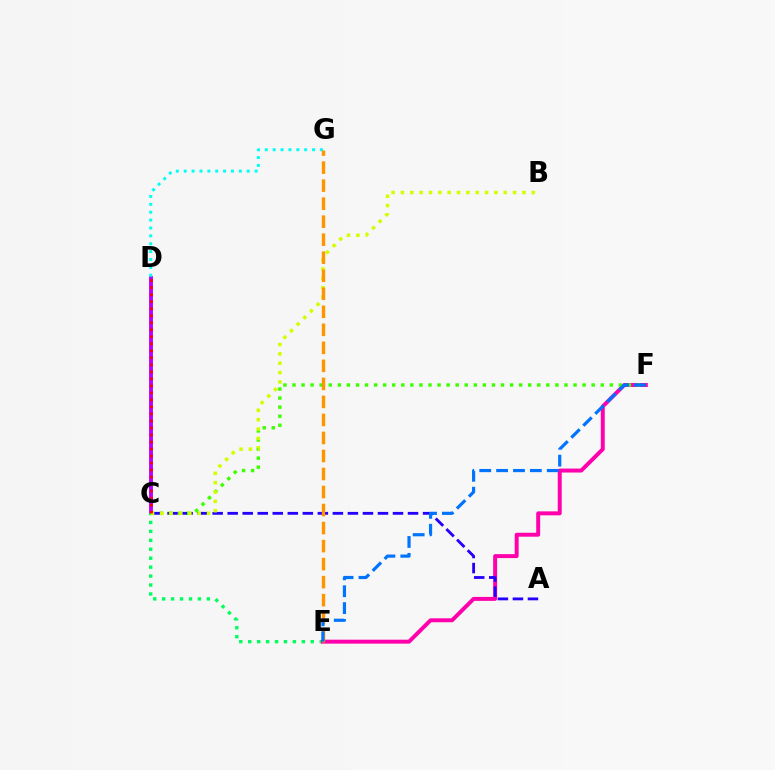{('C', 'D'): [{'color': '#b900ff', 'line_style': 'solid', 'thickness': 2.79}, {'color': '#ff0000', 'line_style': 'dotted', 'thickness': 1.91}], ('D', 'G'): [{'color': '#00fff6', 'line_style': 'dotted', 'thickness': 2.14}], ('C', 'E'): [{'color': '#00ff5c', 'line_style': 'dotted', 'thickness': 2.43}], ('E', 'F'): [{'color': '#ff00ac', 'line_style': 'solid', 'thickness': 2.85}, {'color': '#0074ff', 'line_style': 'dashed', 'thickness': 2.29}], ('A', 'C'): [{'color': '#2500ff', 'line_style': 'dashed', 'thickness': 2.04}], ('C', 'F'): [{'color': '#3dff00', 'line_style': 'dotted', 'thickness': 2.46}], ('B', 'C'): [{'color': '#d1ff00', 'line_style': 'dotted', 'thickness': 2.54}], ('E', 'G'): [{'color': '#ff9400', 'line_style': 'dashed', 'thickness': 2.45}]}